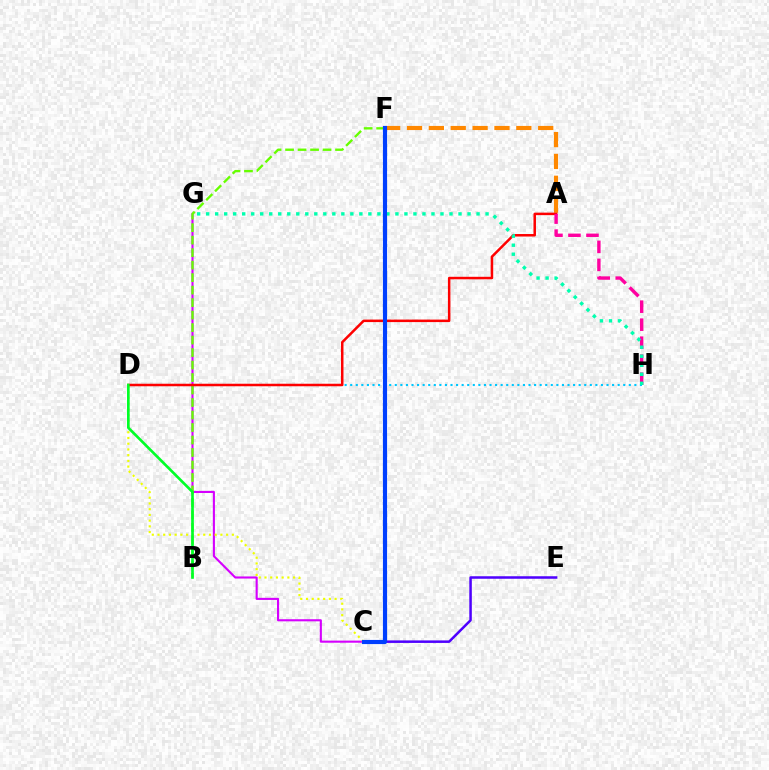{('A', 'F'): [{'color': '#ff8800', 'line_style': 'dashed', 'thickness': 2.97}], ('D', 'H'): [{'color': '#00c7ff', 'line_style': 'dotted', 'thickness': 1.51}], ('C', 'G'): [{'color': '#d600ff', 'line_style': 'solid', 'thickness': 1.52}], ('B', 'F'): [{'color': '#66ff00', 'line_style': 'dashed', 'thickness': 1.7}], ('C', 'E'): [{'color': '#4f00ff', 'line_style': 'solid', 'thickness': 1.81}], ('C', 'D'): [{'color': '#eeff00', 'line_style': 'dotted', 'thickness': 1.55}], ('A', 'D'): [{'color': '#ff0000', 'line_style': 'solid', 'thickness': 1.81}], ('A', 'H'): [{'color': '#ff00a0', 'line_style': 'dashed', 'thickness': 2.45}], ('B', 'D'): [{'color': '#00ff27', 'line_style': 'solid', 'thickness': 1.91}], ('G', 'H'): [{'color': '#00ffaf', 'line_style': 'dotted', 'thickness': 2.45}], ('C', 'F'): [{'color': '#003fff', 'line_style': 'solid', 'thickness': 2.99}]}